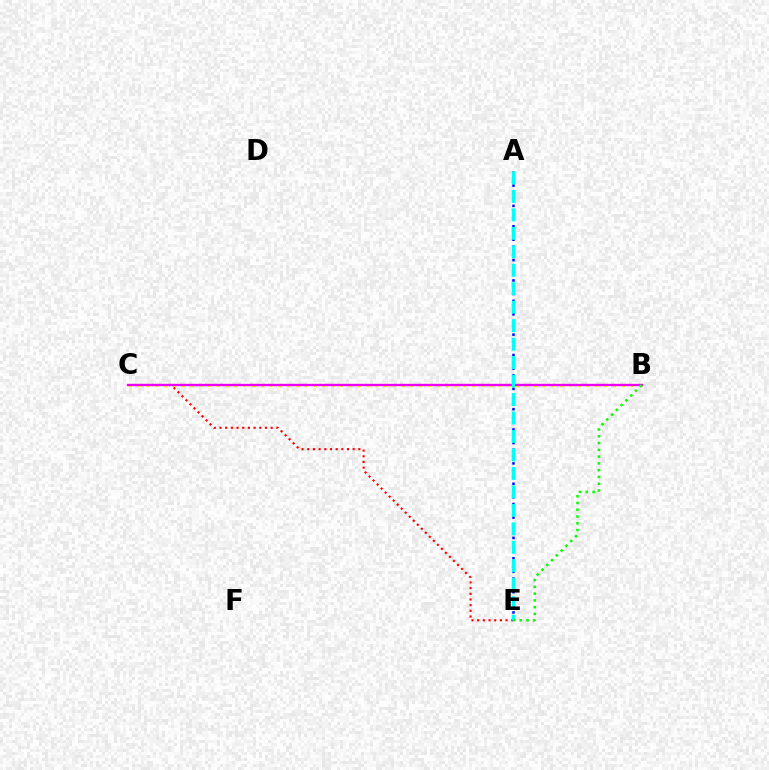{('C', 'E'): [{'color': '#ff0000', 'line_style': 'dotted', 'thickness': 1.54}], ('A', 'E'): [{'color': '#0010ff', 'line_style': 'dotted', 'thickness': 1.84}, {'color': '#00fff6', 'line_style': 'dashed', 'thickness': 2.51}], ('B', 'C'): [{'color': '#fcf500', 'line_style': 'dotted', 'thickness': 2.39}, {'color': '#ee00ff', 'line_style': 'solid', 'thickness': 1.69}], ('B', 'E'): [{'color': '#08ff00', 'line_style': 'dotted', 'thickness': 1.84}]}